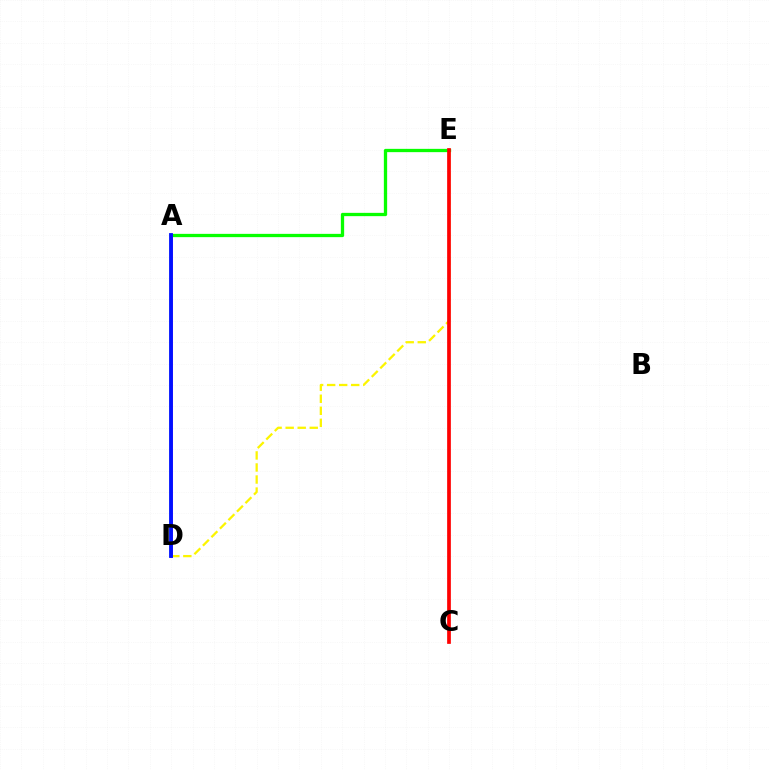{('D', 'E'): [{'color': '#fcf500', 'line_style': 'dashed', 'thickness': 1.64}], ('A', 'D'): [{'color': '#00fff6', 'line_style': 'solid', 'thickness': 2.13}, {'color': '#ee00ff', 'line_style': 'solid', 'thickness': 1.83}, {'color': '#0010ff', 'line_style': 'solid', 'thickness': 2.74}], ('A', 'E'): [{'color': '#08ff00', 'line_style': 'solid', 'thickness': 2.37}], ('C', 'E'): [{'color': '#ff0000', 'line_style': 'solid', 'thickness': 2.67}]}